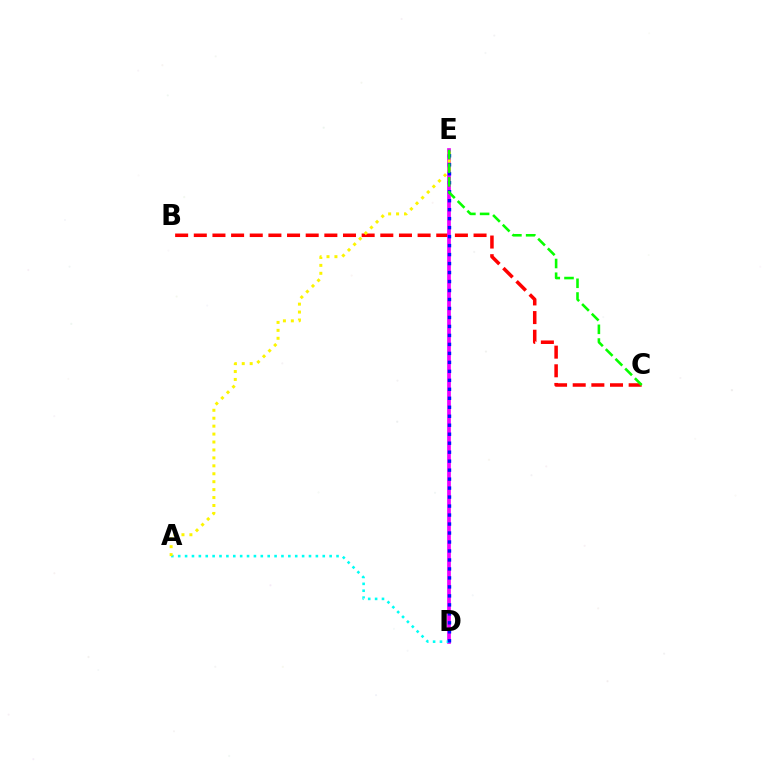{('B', 'C'): [{'color': '#ff0000', 'line_style': 'dashed', 'thickness': 2.53}], ('D', 'E'): [{'color': '#ee00ff', 'line_style': 'solid', 'thickness': 2.67}, {'color': '#0010ff', 'line_style': 'dotted', 'thickness': 2.44}], ('A', 'D'): [{'color': '#00fff6', 'line_style': 'dotted', 'thickness': 1.87}], ('A', 'E'): [{'color': '#fcf500', 'line_style': 'dotted', 'thickness': 2.16}], ('C', 'E'): [{'color': '#08ff00', 'line_style': 'dashed', 'thickness': 1.86}]}